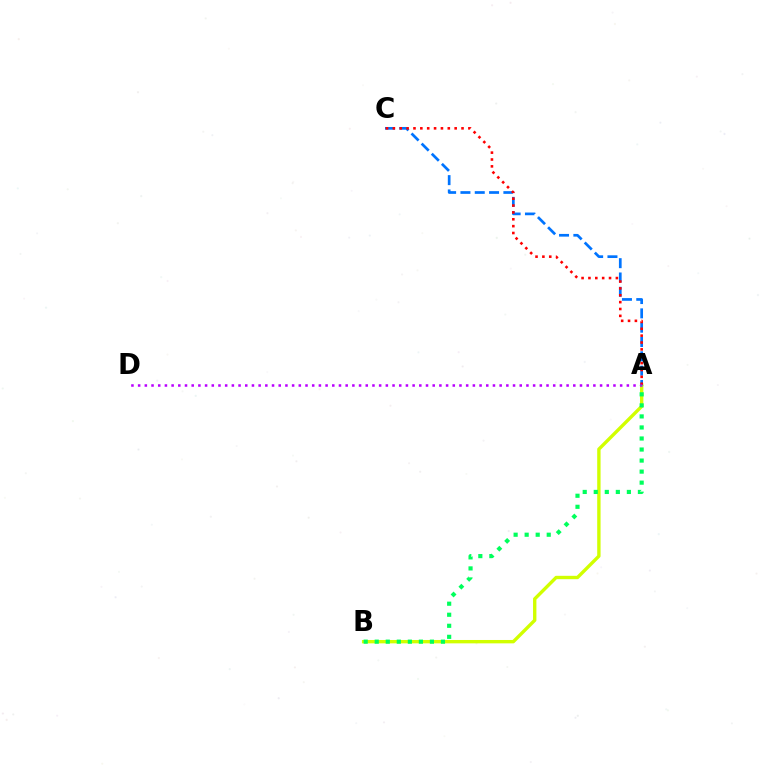{('A', 'B'): [{'color': '#d1ff00', 'line_style': 'solid', 'thickness': 2.43}, {'color': '#00ff5c', 'line_style': 'dotted', 'thickness': 3.0}], ('A', 'C'): [{'color': '#0074ff', 'line_style': 'dashed', 'thickness': 1.95}, {'color': '#ff0000', 'line_style': 'dotted', 'thickness': 1.86}], ('A', 'D'): [{'color': '#b900ff', 'line_style': 'dotted', 'thickness': 1.82}]}